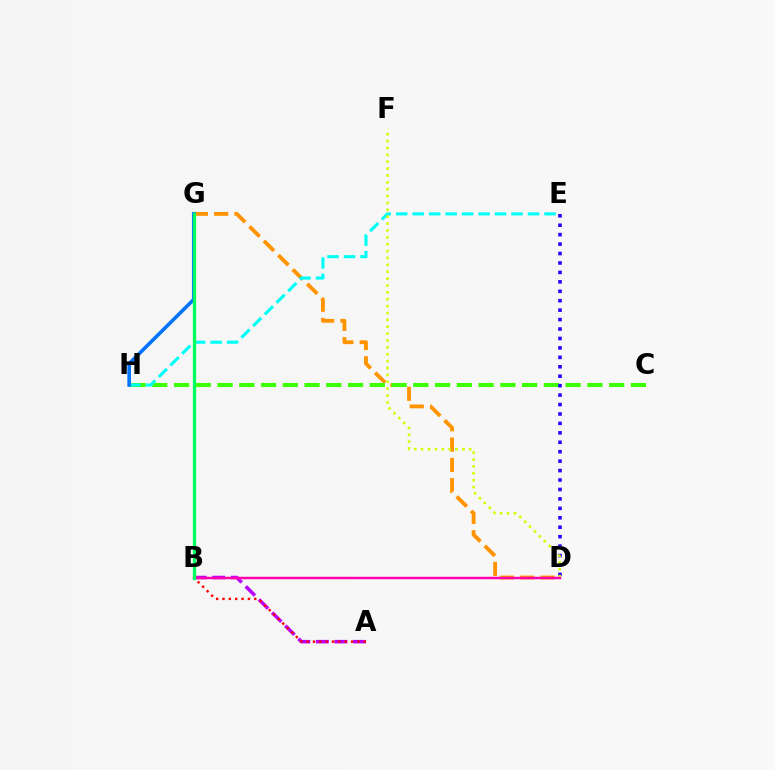{('D', 'G'): [{'color': '#ff9400', 'line_style': 'dashed', 'thickness': 2.76}], ('C', 'H'): [{'color': '#3dff00', 'line_style': 'dashed', 'thickness': 2.96}], ('D', 'E'): [{'color': '#2500ff', 'line_style': 'dotted', 'thickness': 2.56}], ('A', 'B'): [{'color': '#b900ff', 'line_style': 'dashed', 'thickness': 2.52}, {'color': '#ff0000', 'line_style': 'dotted', 'thickness': 1.73}], ('E', 'H'): [{'color': '#00fff6', 'line_style': 'dashed', 'thickness': 2.24}], ('G', 'H'): [{'color': '#0074ff', 'line_style': 'solid', 'thickness': 2.59}], ('D', 'F'): [{'color': '#d1ff00', 'line_style': 'dotted', 'thickness': 1.87}], ('B', 'D'): [{'color': '#ff00ac', 'line_style': 'solid', 'thickness': 1.76}], ('B', 'G'): [{'color': '#00ff5c', 'line_style': 'solid', 'thickness': 2.35}]}